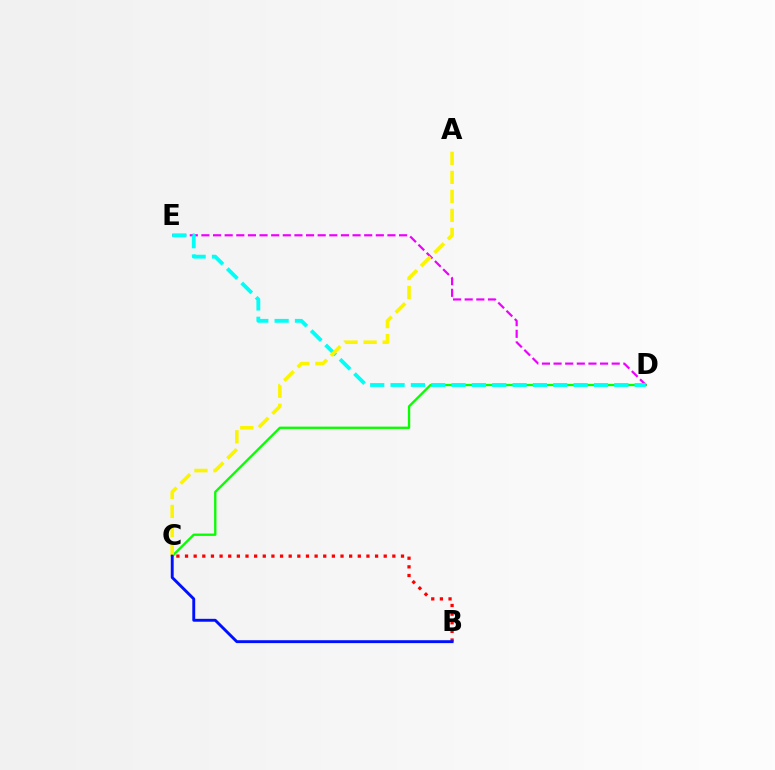{('B', 'C'): [{'color': '#ff0000', 'line_style': 'dotted', 'thickness': 2.35}, {'color': '#0010ff', 'line_style': 'solid', 'thickness': 2.09}], ('C', 'D'): [{'color': '#08ff00', 'line_style': 'solid', 'thickness': 1.68}], ('D', 'E'): [{'color': '#ee00ff', 'line_style': 'dashed', 'thickness': 1.58}, {'color': '#00fff6', 'line_style': 'dashed', 'thickness': 2.76}], ('A', 'C'): [{'color': '#fcf500', 'line_style': 'dashed', 'thickness': 2.58}]}